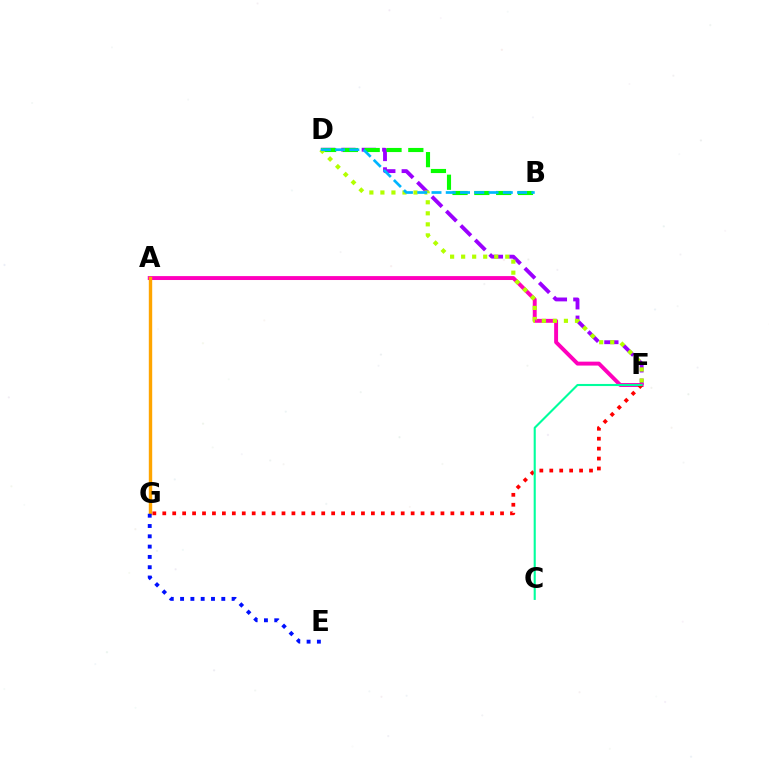{('D', 'F'): [{'color': '#9b00ff', 'line_style': 'dashed', 'thickness': 2.78}, {'color': '#b3ff00', 'line_style': 'dotted', 'thickness': 3.0}], ('A', 'F'): [{'color': '#ff00bd', 'line_style': 'solid', 'thickness': 2.82}], ('B', 'D'): [{'color': '#08ff00', 'line_style': 'dashed', 'thickness': 2.96}, {'color': '#00b5ff', 'line_style': 'dashed', 'thickness': 1.94}], ('A', 'G'): [{'color': '#ffa500', 'line_style': 'solid', 'thickness': 2.45}], ('E', 'G'): [{'color': '#0010ff', 'line_style': 'dotted', 'thickness': 2.8}], ('F', 'G'): [{'color': '#ff0000', 'line_style': 'dotted', 'thickness': 2.7}], ('C', 'F'): [{'color': '#00ff9d', 'line_style': 'solid', 'thickness': 1.51}]}